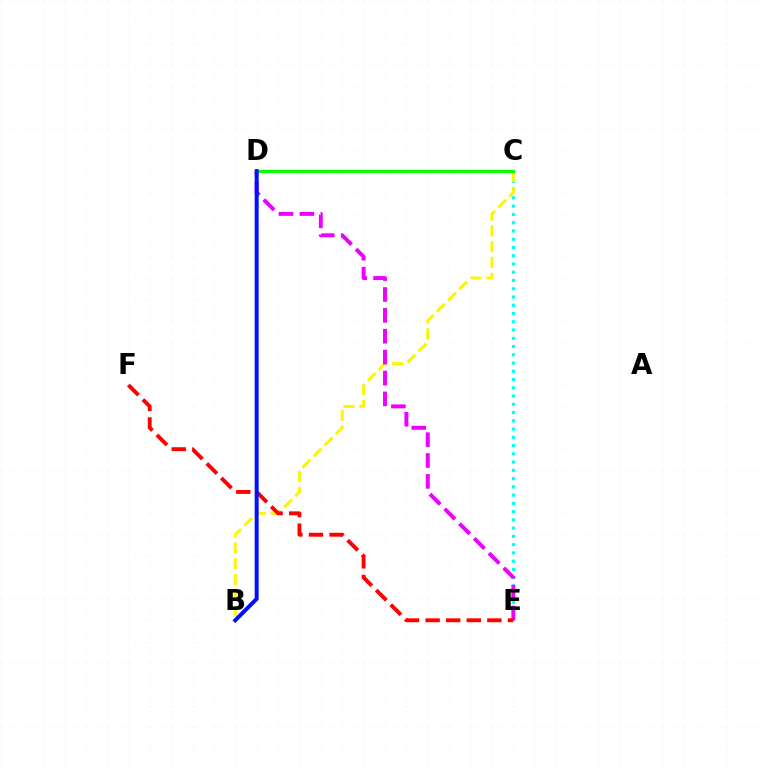{('C', 'E'): [{'color': '#00fff6', 'line_style': 'dotted', 'thickness': 2.24}], ('B', 'C'): [{'color': '#fcf500', 'line_style': 'dashed', 'thickness': 2.14}], ('D', 'E'): [{'color': '#ee00ff', 'line_style': 'dashed', 'thickness': 2.84}], ('E', 'F'): [{'color': '#ff0000', 'line_style': 'dashed', 'thickness': 2.8}], ('C', 'D'): [{'color': '#08ff00', 'line_style': 'solid', 'thickness': 2.31}], ('B', 'D'): [{'color': '#0010ff', 'line_style': 'solid', 'thickness': 2.86}]}